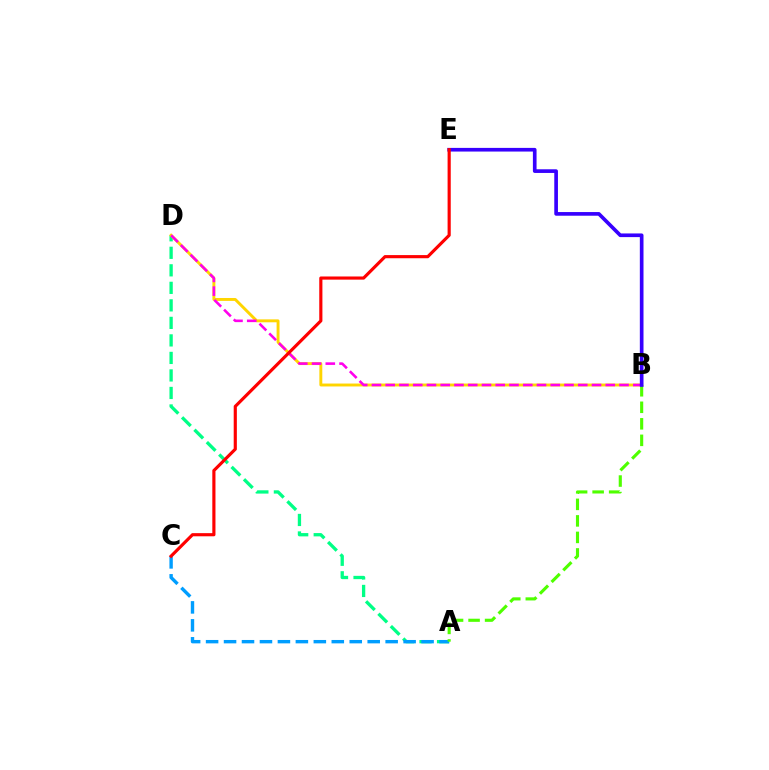{('A', 'D'): [{'color': '#00ff86', 'line_style': 'dashed', 'thickness': 2.38}], ('B', 'D'): [{'color': '#ffd500', 'line_style': 'solid', 'thickness': 2.1}, {'color': '#ff00ed', 'line_style': 'dashed', 'thickness': 1.87}], ('A', 'C'): [{'color': '#009eff', 'line_style': 'dashed', 'thickness': 2.44}], ('A', 'B'): [{'color': '#4fff00', 'line_style': 'dashed', 'thickness': 2.24}], ('B', 'E'): [{'color': '#3700ff', 'line_style': 'solid', 'thickness': 2.64}], ('C', 'E'): [{'color': '#ff0000', 'line_style': 'solid', 'thickness': 2.27}]}